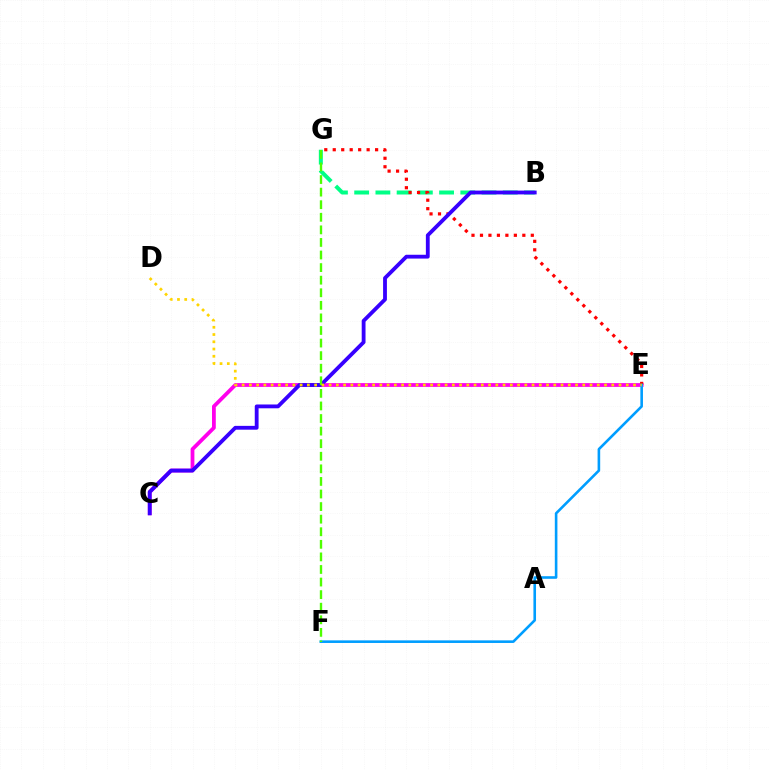{('C', 'E'): [{'color': '#ff00ed', 'line_style': 'solid', 'thickness': 2.73}], ('B', 'G'): [{'color': '#00ff86', 'line_style': 'dashed', 'thickness': 2.88}], ('E', 'G'): [{'color': '#ff0000', 'line_style': 'dotted', 'thickness': 2.3}], ('E', 'F'): [{'color': '#009eff', 'line_style': 'solid', 'thickness': 1.88}], ('B', 'C'): [{'color': '#3700ff', 'line_style': 'solid', 'thickness': 2.75}], ('F', 'G'): [{'color': '#4fff00', 'line_style': 'dashed', 'thickness': 1.71}], ('D', 'E'): [{'color': '#ffd500', 'line_style': 'dotted', 'thickness': 1.97}]}